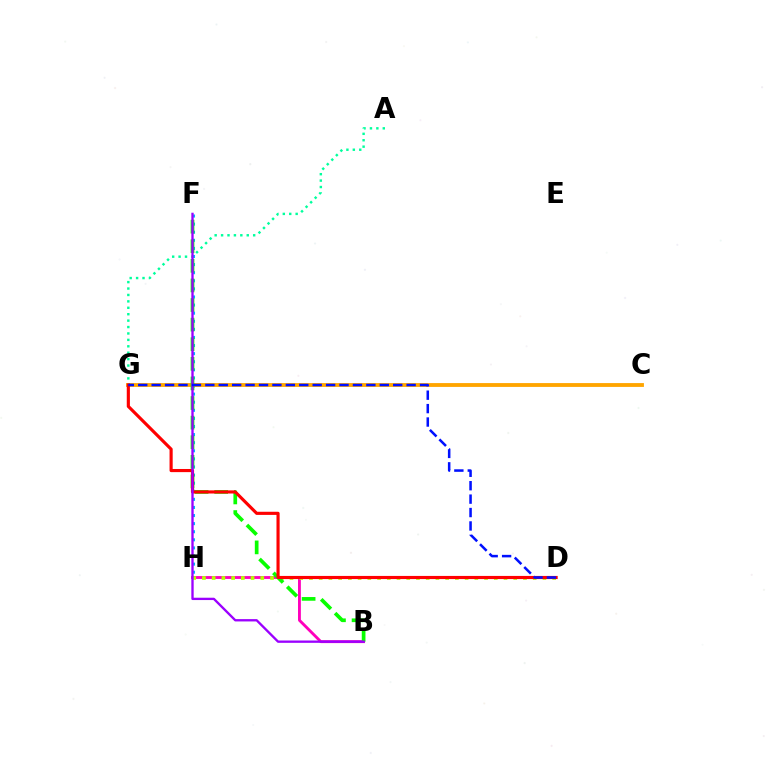{('A', 'G'): [{'color': '#00ff9d', 'line_style': 'dotted', 'thickness': 1.74}], ('B', 'H'): [{'color': '#ff00bd', 'line_style': 'solid', 'thickness': 2.06}], ('F', 'H'): [{'color': '#00b5ff', 'line_style': 'dotted', 'thickness': 2.2}], ('C', 'G'): [{'color': '#ffa500', 'line_style': 'solid', 'thickness': 2.76}], ('D', 'H'): [{'color': '#b3ff00', 'line_style': 'dotted', 'thickness': 2.64}], ('B', 'F'): [{'color': '#08ff00', 'line_style': 'dashed', 'thickness': 2.66}, {'color': '#9b00ff', 'line_style': 'solid', 'thickness': 1.68}], ('D', 'G'): [{'color': '#ff0000', 'line_style': 'solid', 'thickness': 2.26}, {'color': '#0010ff', 'line_style': 'dashed', 'thickness': 1.82}]}